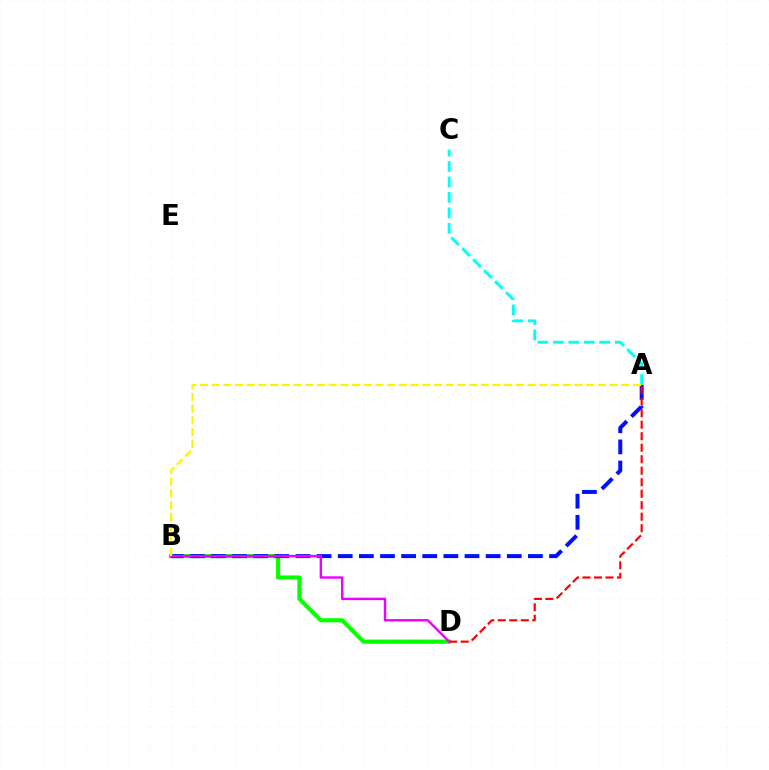{('A', 'C'): [{'color': '#00fff6', 'line_style': 'dashed', 'thickness': 2.1}], ('B', 'D'): [{'color': '#08ff00', 'line_style': 'solid', 'thickness': 2.99}, {'color': '#ee00ff', 'line_style': 'solid', 'thickness': 1.73}], ('A', 'B'): [{'color': '#0010ff', 'line_style': 'dashed', 'thickness': 2.87}, {'color': '#fcf500', 'line_style': 'dashed', 'thickness': 1.59}], ('A', 'D'): [{'color': '#ff0000', 'line_style': 'dashed', 'thickness': 1.56}]}